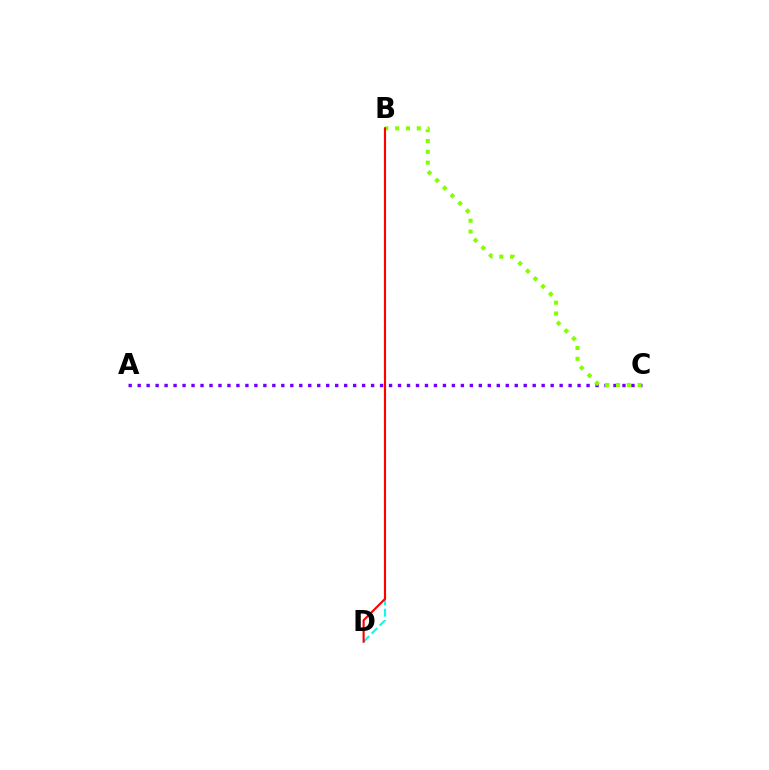{('A', 'C'): [{'color': '#7200ff', 'line_style': 'dotted', 'thickness': 2.44}], ('B', 'D'): [{'color': '#00fff6', 'line_style': 'dashed', 'thickness': 1.54}, {'color': '#ff0000', 'line_style': 'solid', 'thickness': 1.53}], ('B', 'C'): [{'color': '#84ff00', 'line_style': 'dotted', 'thickness': 2.94}]}